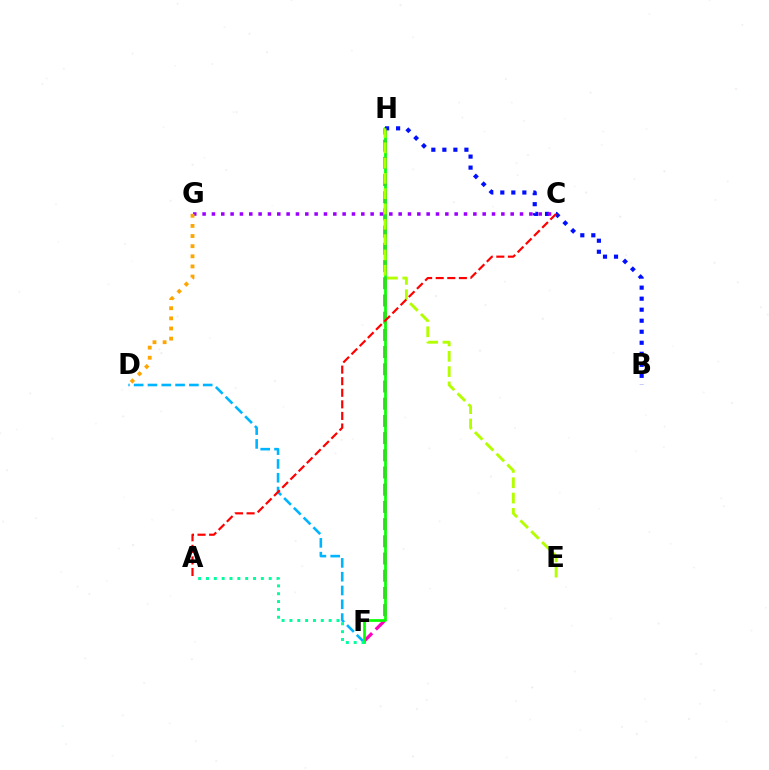{('F', 'H'): [{'color': '#ff00bd', 'line_style': 'dashed', 'thickness': 2.34}, {'color': '#08ff00', 'line_style': 'solid', 'thickness': 1.96}], ('D', 'F'): [{'color': '#00b5ff', 'line_style': 'dashed', 'thickness': 1.88}], ('B', 'H'): [{'color': '#0010ff', 'line_style': 'dotted', 'thickness': 3.0}], ('C', 'G'): [{'color': '#9b00ff', 'line_style': 'dotted', 'thickness': 2.54}], ('E', 'H'): [{'color': '#b3ff00', 'line_style': 'dashed', 'thickness': 2.08}], ('D', 'G'): [{'color': '#ffa500', 'line_style': 'dotted', 'thickness': 2.75}], ('A', 'C'): [{'color': '#ff0000', 'line_style': 'dashed', 'thickness': 1.57}], ('A', 'F'): [{'color': '#00ff9d', 'line_style': 'dotted', 'thickness': 2.13}]}